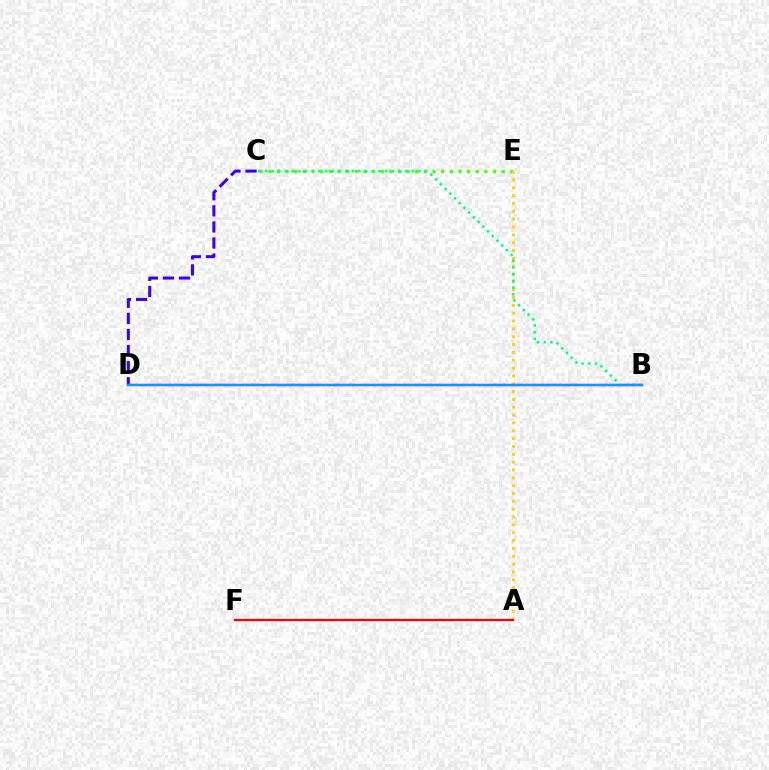{('C', 'E'): [{'color': '#4fff00', 'line_style': 'dotted', 'thickness': 2.35}], ('C', 'D'): [{'color': '#3700ff', 'line_style': 'dashed', 'thickness': 2.19}], ('A', 'E'): [{'color': '#ffd500', 'line_style': 'dotted', 'thickness': 2.13}], ('A', 'F'): [{'color': '#ff0000', 'line_style': 'solid', 'thickness': 1.61}], ('B', 'C'): [{'color': '#00ff86', 'line_style': 'dotted', 'thickness': 1.81}], ('B', 'D'): [{'color': '#ff00ed', 'line_style': 'solid', 'thickness': 1.8}, {'color': '#009eff', 'line_style': 'solid', 'thickness': 1.53}]}